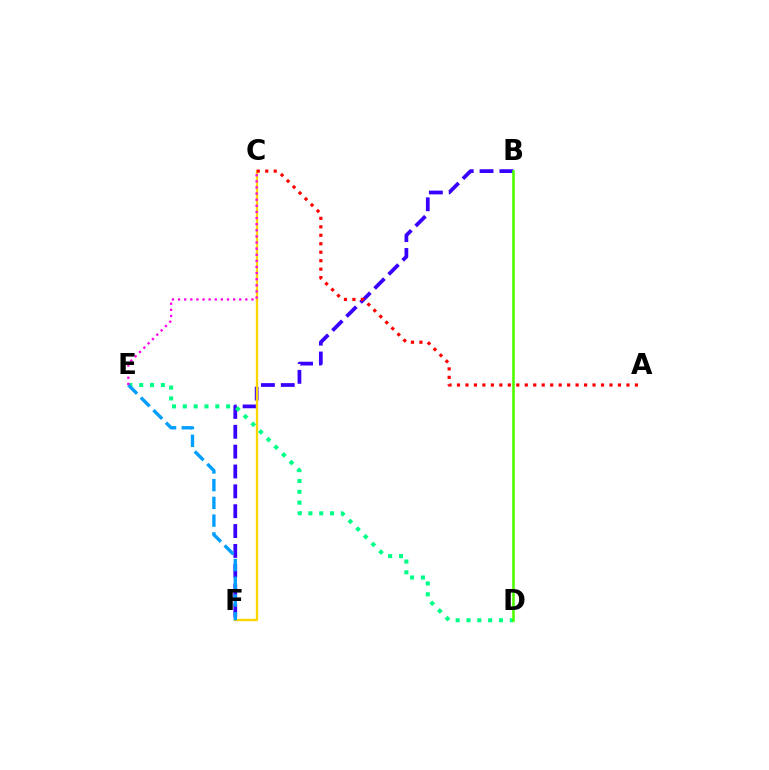{('B', 'F'): [{'color': '#3700ff', 'line_style': 'dashed', 'thickness': 2.7}], ('C', 'F'): [{'color': '#ffd500', 'line_style': 'solid', 'thickness': 1.68}], ('D', 'E'): [{'color': '#00ff86', 'line_style': 'dotted', 'thickness': 2.94}], ('E', 'F'): [{'color': '#009eff', 'line_style': 'dashed', 'thickness': 2.41}], ('C', 'E'): [{'color': '#ff00ed', 'line_style': 'dotted', 'thickness': 1.66}], ('A', 'C'): [{'color': '#ff0000', 'line_style': 'dotted', 'thickness': 2.3}], ('B', 'D'): [{'color': '#4fff00', 'line_style': 'solid', 'thickness': 1.88}]}